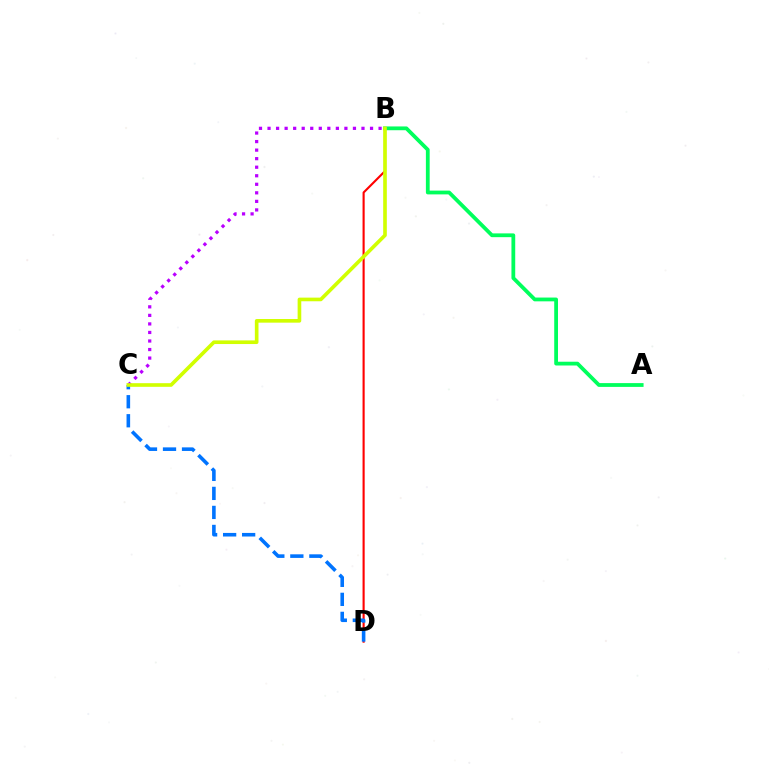{('B', 'D'): [{'color': '#ff0000', 'line_style': 'solid', 'thickness': 1.53}], ('B', 'C'): [{'color': '#b900ff', 'line_style': 'dotted', 'thickness': 2.32}, {'color': '#d1ff00', 'line_style': 'solid', 'thickness': 2.62}], ('C', 'D'): [{'color': '#0074ff', 'line_style': 'dashed', 'thickness': 2.58}], ('A', 'B'): [{'color': '#00ff5c', 'line_style': 'solid', 'thickness': 2.72}]}